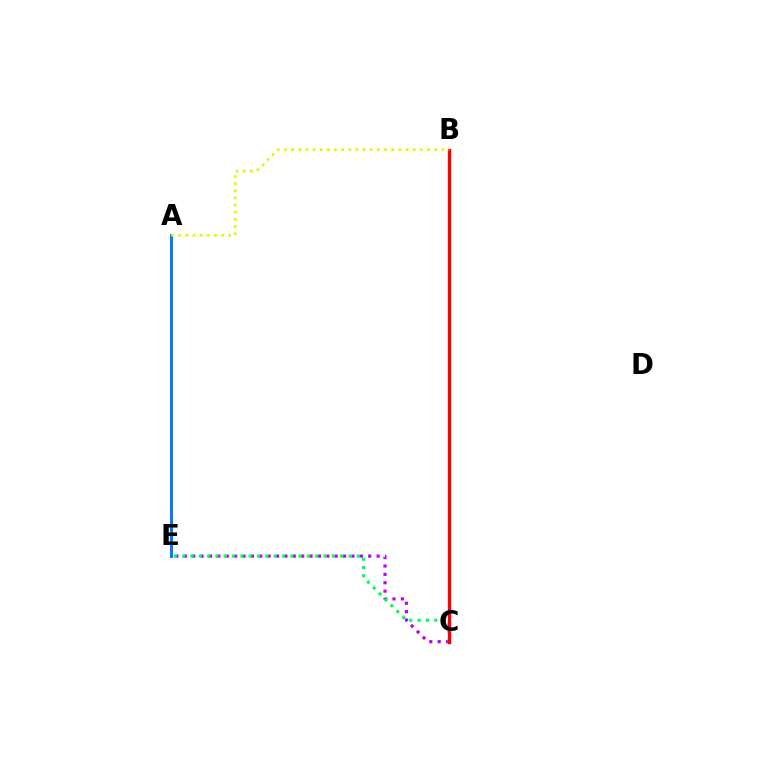{('C', 'E'): [{'color': '#b900ff', 'line_style': 'dotted', 'thickness': 2.28}, {'color': '#00ff5c', 'line_style': 'dotted', 'thickness': 2.26}], ('A', 'E'): [{'color': '#0074ff', 'line_style': 'solid', 'thickness': 2.1}], ('B', 'C'): [{'color': '#ff0000', 'line_style': 'solid', 'thickness': 2.41}], ('A', 'B'): [{'color': '#d1ff00', 'line_style': 'dotted', 'thickness': 1.94}]}